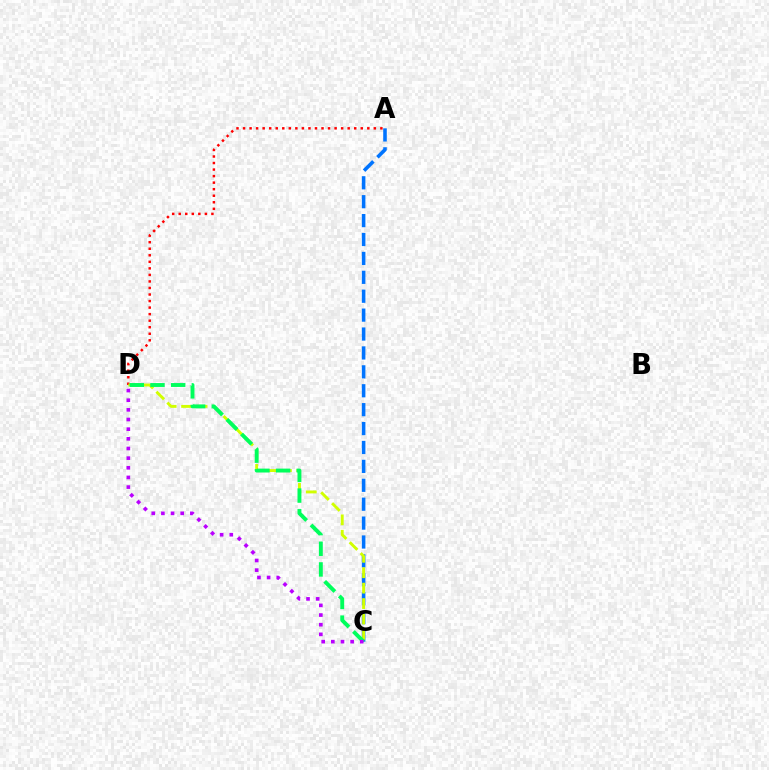{('A', 'C'): [{'color': '#0074ff', 'line_style': 'dashed', 'thickness': 2.57}], ('A', 'D'): [{'color': '#ff0000', 'line_style': 'dotted', 'thickness': 1.78}], ('C', 'D'): [{'color': '#d1ff00', 'line_style': 'dashed', 'thickness': 2.1}, {'color': '#00ff5c', 'line_style': 'dashed', 'thickness': 2.81}, {'color': '#b900ff', 'line_style': 'dotted', 'thickness': 2.62}]}